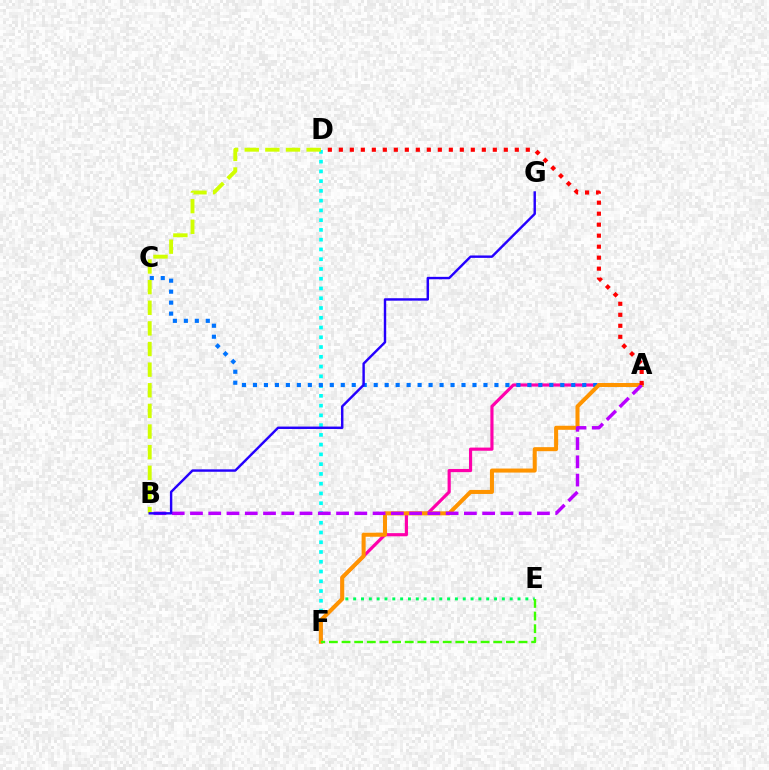{('D', 'F'): [{'color': '#00fff6', 'line_style': 'dotted', 'thickness': 2.65}], ('A', 'F'): [{'color': '#ff00ac', 'line_style': 'solid', 'thickness': 2.28}, {'color': '#ff9400', 'line_style': 'solid', 'thickness': 2.9}], ('E', 'F'): [{'color': '#00ff5c', 'line_style': 'dotted', 'thickness': 2.13}, {'color': '#3dff00', 'line_style': 'dashed', 'thickness': 1.72}], ('A', 'C'): [{'color': '#0074ff', 'line_style': 'dotted', 'thickness': 2.98}], ('B', 'D'): [{'color': '#d1ff00', 'line_style': 'dashed', 'thickness': 2.8}], ('A', 'B'): [{'color': '#b900ff', 'line_style': 'dashed', 'thickness': 2.48}], ('B', 'G'): [{'color': '#2500ff', 'line_style': 'solid', 'thickness': 1.74}], ('A', 'D'): [{'color': '#ff0000', 'line_style': 'dotted', 'thickness': 2.99}]}